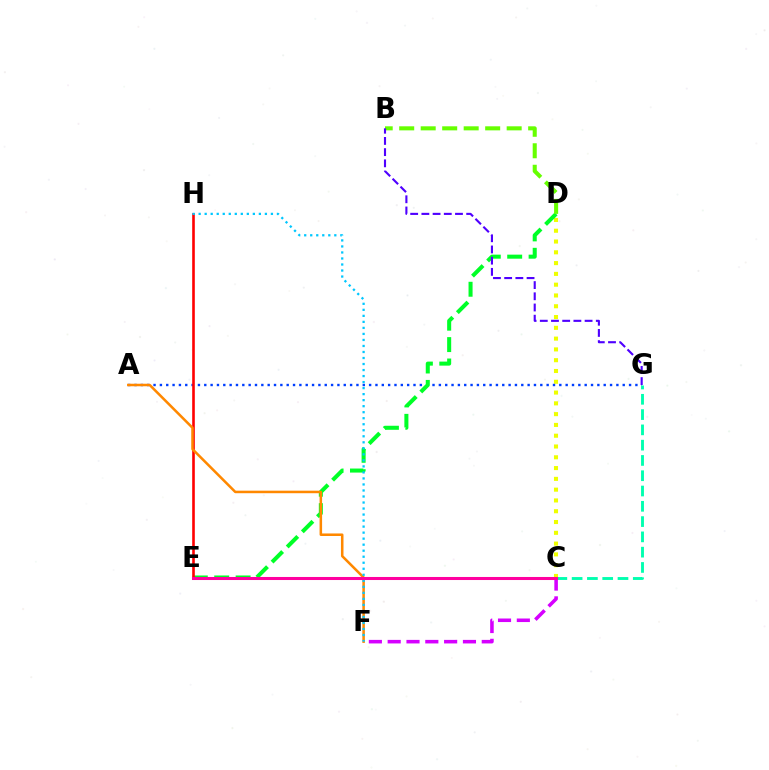{('C', 'D'): [{'color': '#eeff00', 'line_style': 'dotted', 'thickness': 2.93}], ('A', 'G'): [{'color': '#003fff', 'line_style': 'dotted', 'thickness': 1.72}], ('D', 'E'): [{'color': '#00ff27', 'line_style': 'dashed', 'thickness': 2.91}], ('E', 'H'): [{'color': '#ff0000', 'line_style': 'solid', 'thickness': 1.88}], ('C', 'G'): [{'color': '#00ffaf', 'line_style': 'dashed', 'thickness': 2.08}], ('A', 'F'): [{'color': '#ff8800', 'line_style': 'solid', 'thickness': 1.82}], ('C', 'F'): [{'color': '#d600ff', 'line_style': 'dashed', 'thickness': 2.56}], ('F', 'H'): [{'color': '#00c7ff', 'line_style': 'dotted', 'thickness': 1.64}], ('B', 'D'): [{'color': '#66ff00', 'line_style': 'dashed', 'thickness': 2.92}], ('B', 'G'): [{'color': '#4f00ff', 'line_style': 'dashed', 'thickness': 1.52}], ('C', 'E'): [{'color': '#ff00a0', 'line_style': 'solid', 'thickness': 2.19}]}